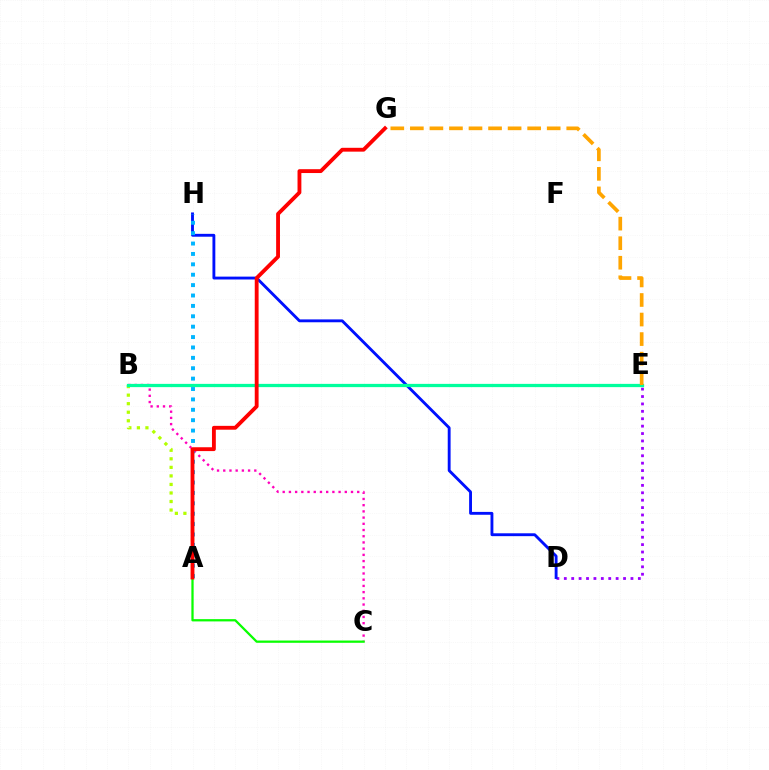{('A', 'B'): [{'color': '#b3ff00', 'line_style': 'dotted', 'thickness': 2.32}], ('D', 'E'): [{'color': '#9b00ff', 'line_style': 'dotted', 'thickness': 2.01}], ('B', 'C'): [{'color': '#ff00bd', 'line_style': 'dotted', 'thickness': 1.69}], ('D', 'H'): [{'color': '#0010ff', 'line_style': 'solid', 'thickness': 2.06}], ('B', 'E'): [{'color': '#00ff9d', 'line_style': 'solid', 'thickness': 2.35}], ('A', 'H'): [{'color': '#00b5ff', 'line_style': 'dotted', 'thickness': 2.82}], ('E', 'G'): [{'color': '#ffa500', 'line_style': 'dashed', 'thickness': 2.66}], ('A', 'C'): [{'color': '#08ff00', 'line_style': 'solid', 'thickness': 1.63}], ('A', 'G'): [{'color': '#ff0000', 'line_style': 'solid', 'thickness': 2.77}]}